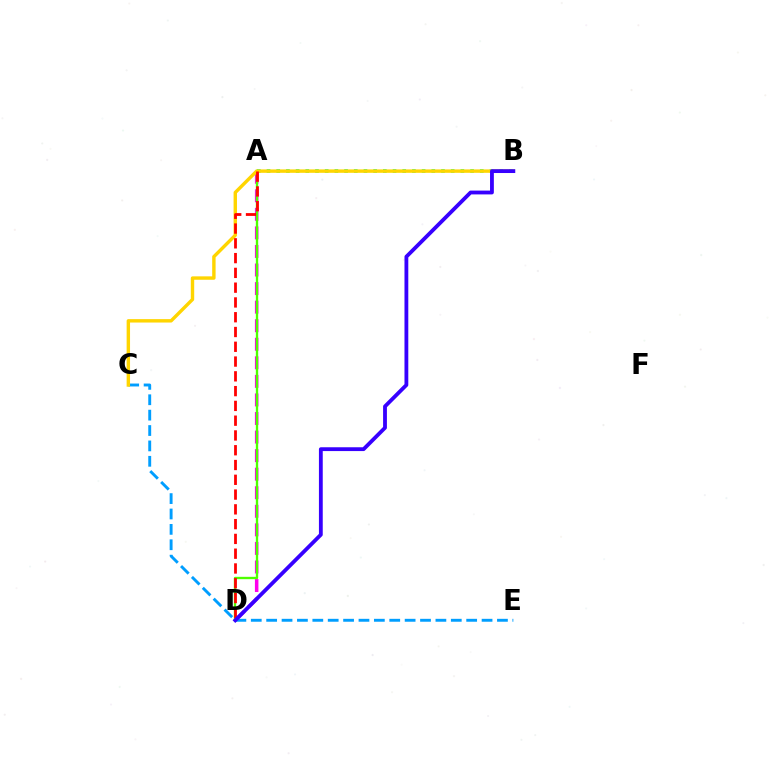{('A', 'D'): [{'color': '#ff00ed', 'line_style': 'dashed', 'thickness': 2.52}, {'color': '#4fff00', 'line_style': 'solid', 'thickness': 1.69}, {'color': '#ff0000', 'line_style': 'dashed', 'thickness': 2.01}], ('A', 'B'): [{'color': '#00ff86', 'line_style': 'dotted', 'thickness': 2.63}], ('C', 'E'): [{'color': '#009eff', 'line_style': 'dashed', 'thickness': 2.09}], ('B', 'C'): [{'color': '#ffd500', 'line_style': 'solid', 'thickness': 2.45}], ('B', 'D'): [{'color': '#3700ff', 'line_style': 'solid', 'thickness': 2.75}]}